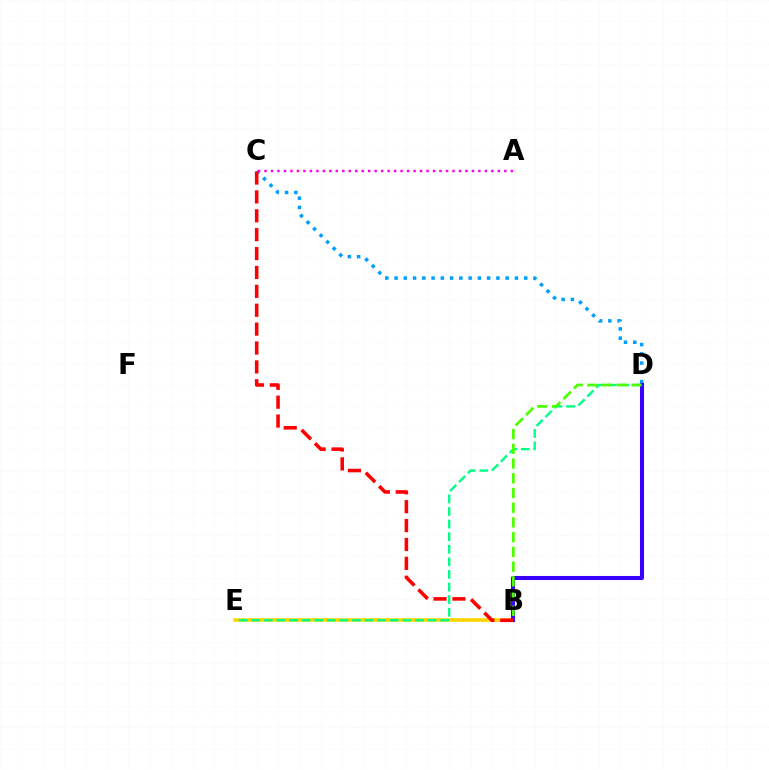{('B', 'E'): [{'color': '#ffd500', 'line_style': 'solid', 'thickness': 2.57}], ('D', 'E'): [{'color': '#00ff86', 'line_style': 'dashed', 'thickness': 1.71}], ('C', 'D'): [{'color': '#009eff', 'line_style': 'dotted', 'thickness': 2.52}], ('B', 'D'): [{'color': '#3700ff', 'line_style': 'solid', 'thickness': 2.92}, {'color': '#4fff00', 'line_style': 'dashed', 'thickness': 2.0}], ('A', 'C'): [{'color': '#ff00ed', 'line_style': 'dotted', 'thickness': 1.76}], ('B', 'C'): [{'color': '#ff0000', 'line_style': 'dashed', 'thickness': 2.57}]}